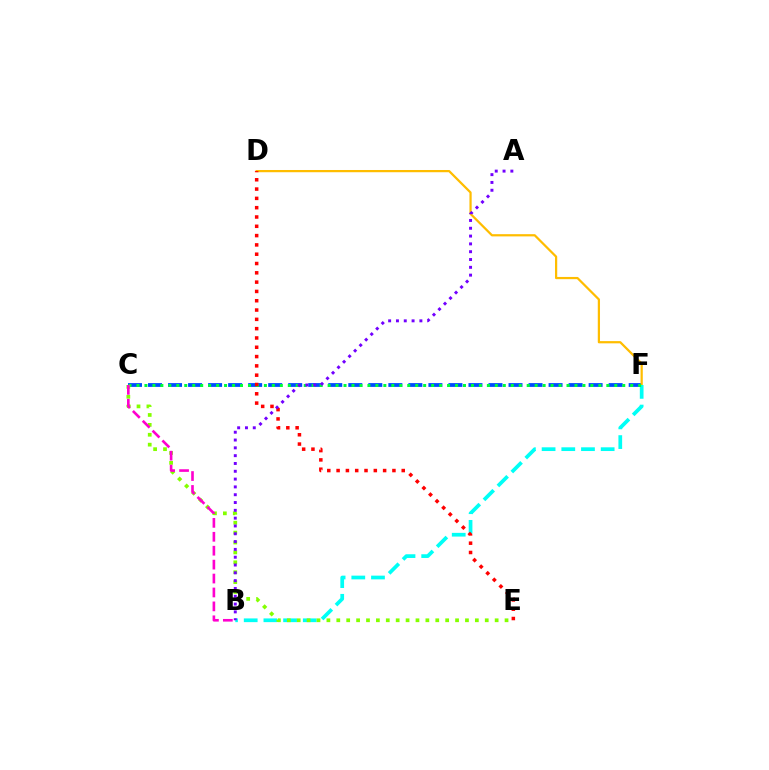{('C', 'F'): [{'color': '#004bff', 'line_style': 'dashed', 'thickness': 2.72}, {'color': '#00ff39', 'line_style': 'dotted', 'thickness': 2.16}], ('D', 'F'): [{'color': '#ffbd00', 'line_style': 'solid', 'thickness': 1.6}], ('B', 'F'): [{'color': '#00fff6', 'line_style': 'dashed', 'thickness': 2.68}], ('C', 'E'): [{'color': '#84ff00', 'line_style': 'dotted', 'thickness': 2.69}], ('D', 'E'): [{'color': '#ff0000', 'line_style': 'dotted', 'thickness': 2.53}], ('B', 'C'): [{'color': '#ff00cf', 'line_style': 'dashed', 'thickness': 1.89}], ('A', 'B'): [{'color': '#7200ff', 'line_style': 'dotted', 'thickness': 2.12}]}